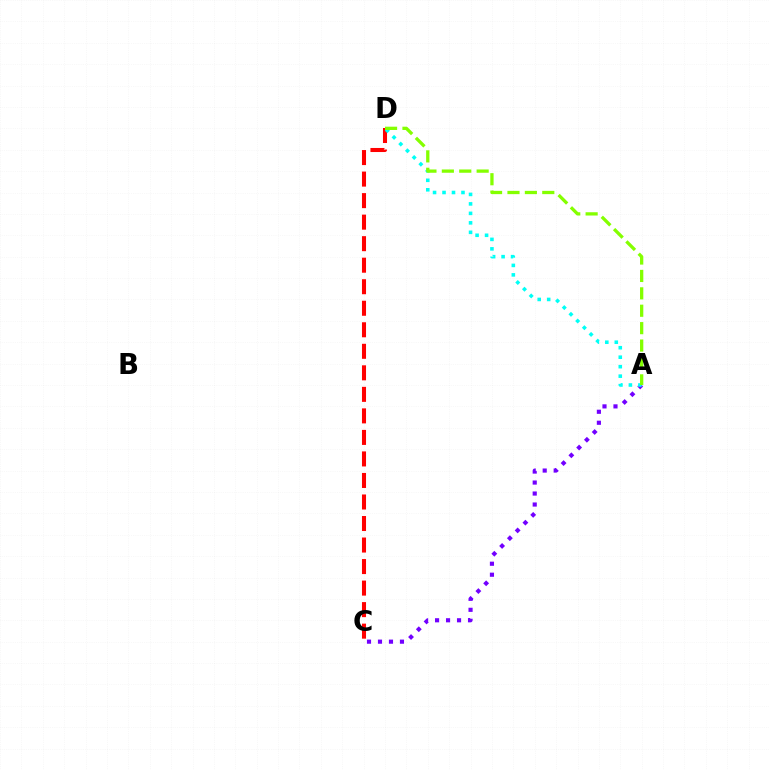{('A', 'C'): [{'color': '#7200ff', 'line_style': 'dotted', 'thickness': 2.99}], ('C', 'D'): [{'color': '#ff0000', 'line_style': 'dashed', 'thickness': 2.92}], ('A', 'D'): [{'color': '#00fff6', 'line_style': 'dotted', 'thickness': 2.58}, {'color': '#84ff00', 'line_style': 'dashed', 'thickness': 2.36}]}